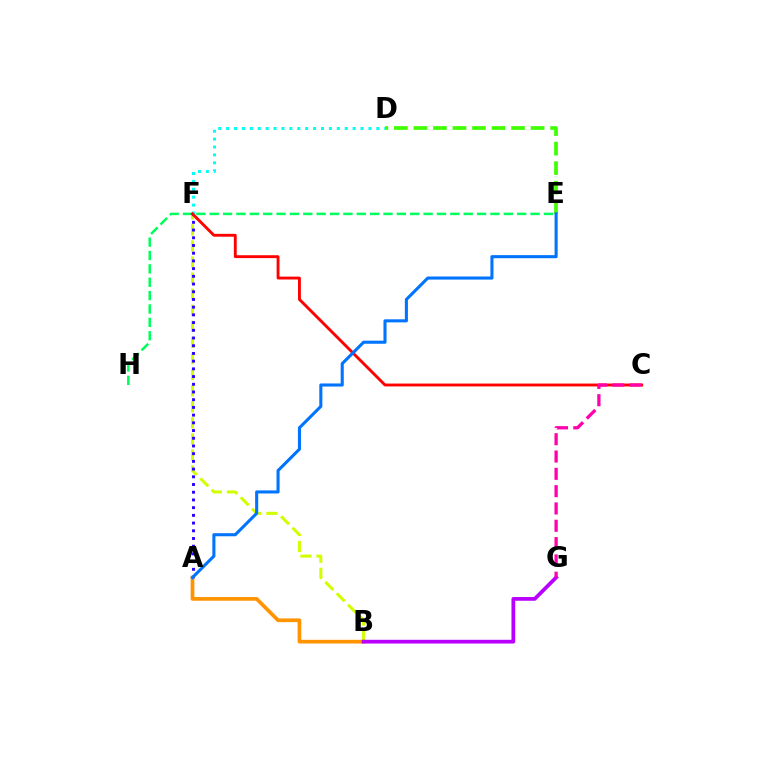{('B', 'F'): [{'color': '#d1ff00', 'line_style': 'dashed', 'thickness': 2.18}], ('D', 'F'): [{'color': '#00fff6', 'line_style': 'dotted', 'thickness': 2.15}], ('A', 'F'): [{'color': '#2500ff', 'line_style': 'dotted', 'thickness': 2.1}], ('A', 'B'): [{'color': '#ff9400', 'line_style': 'solid', 'thickness': 2.66}], ('B', 'G'): [{'color': '#b900ff', 'line_style': 'solid', 'thickness': 2.69}], ('E', 'H'): [{'color': '#00ff5c', 'line_style': 'dashed', 'thickness': 1.82}], ('D', 'E'): [{'color': '#3dff00', 'line_style': 'dashed', 'thickness': 2.65}], ('C', 'F'): [{'color': '#ff0000', 'line_style': 'solid', 'thickness': 2.07}], ('C', 'G'): [{'color': '#ff00ac', 'line_style': 'dashed', 'thickness': 2.35}], ('A', 'E'): [{'color': '#0074ff', 'line_style': 'solid', 'thickness': 2.21}]}